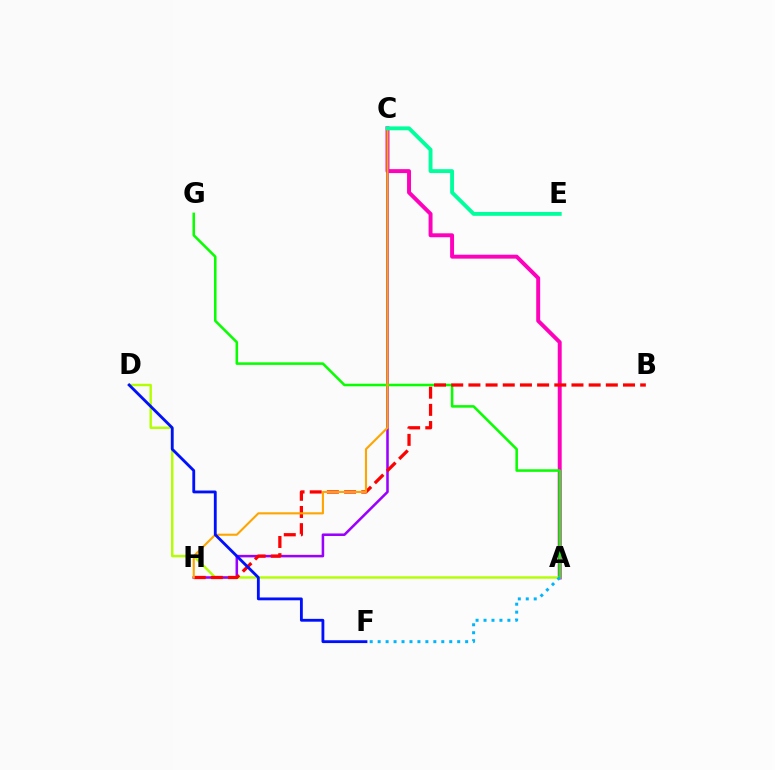{('A', 'C'): [{'color': '#ff00bd', 'line_style': 'solid', 'thickness': 2.84}], ('A', 'D'): [{'color': '#b3ff00', 'line_style': 'solid', 'thickness': 1.73}], ('C', 'H'): [{'color': '#9b00ff', 'line_style': 'solid', 'thickness': 1.83}, {'color': '#ffa500', 'line_style': 'solid', 'thickness': 1.52}], ('A', 'G'): [{'color': '#08ff00', 'line_style': 'solid', 'thickness': 1.83}], ('B', 'H'): [{'color': '#ff0000', 'line_style': 'dashed', 'thickness': 2.33}], ('D', 'F'): [{'color': '#0010ff', 'line_style': 'solid', 'thickness': 2.04}], ('A', 'F'): [{'color': '#00b5ff', 'line_style': 'dotted', 'thickness': 2.16}], ('C', 'E'): [{'color': '#00ff9d', 'line_style': 'solid', 'thickness': 2.79}]}